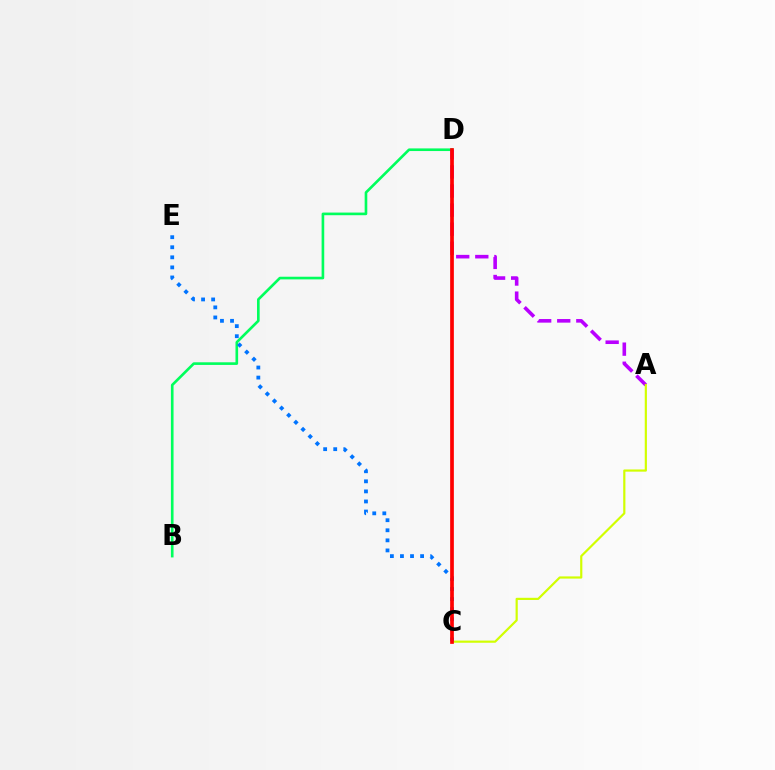{('B', 'D'): [{'color': '#00ff5c', 'line_style': 'solid', 'thickness': 1.9}], ('A', 'D'): [{'color': '#b900ff', 'line_style': 'dashed', 'thickness': 2.59}], ('A', 'C'): [{'color': '#d1ff00', 'line_style': 'solid', 'thickness': 1.57}], ('C', 'E'): [{'color': '#0074ff', 'line_style': 'dotted', 'thickness': 2.74}], ('C', 'D'): [{'color': '#ff0000', 'line_style': 'solid', 'thickness': 2.67}]}